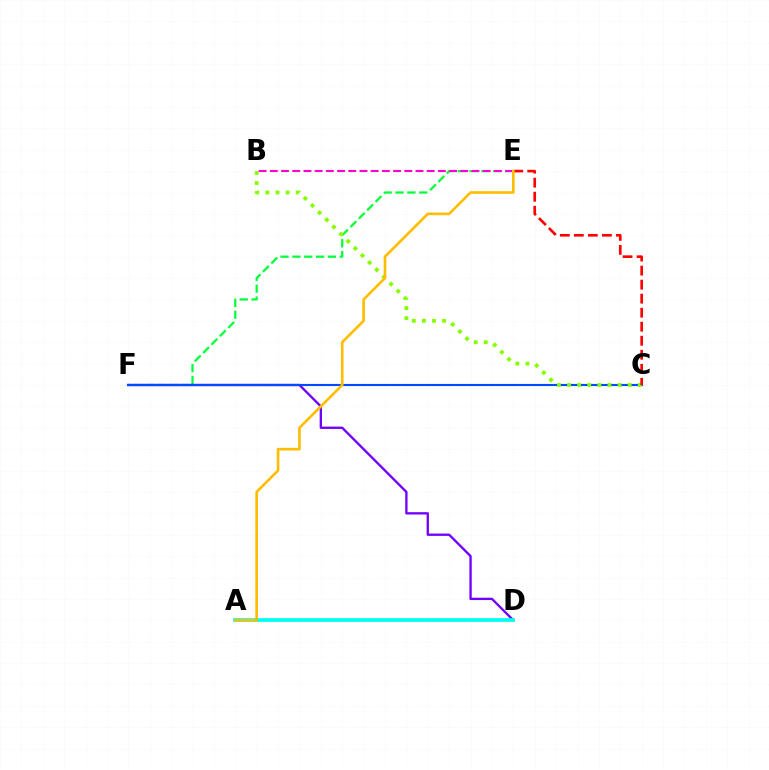{('E', 'F'): [{'color': '#00ff39', 'line_style': 'dashed', 'thickness': 1.61}], ('D', 'F'): [{'color': '#7200ff', 'line_style': 'solid', 'thickness': 1.68}], ('A', 'D'): [{'color': '#00fff6', 'line_style': 'solid', 'thickness': 2.69}], ('C', 'F'): [{'color': '#004bff', 'line_style': 'solid', 'thickness': 1.53}], ('B', 'C'): [{'color': '#84ff00', 'line_style': 'dotted', 'thickness': 2.74}], ('B', 'E'): [{'color': '#ff00cf', 'line_style': 'dashed', 'thickness': 1.52}], ('C', 'E'): [{'color': '#ff0000', 'line_style': 'dashed', 'thickness': 1.91}], ('A', 'E'): [{'color': '#ffbd00', 'line_style': 'solid', 'thickness': 1.9}]}